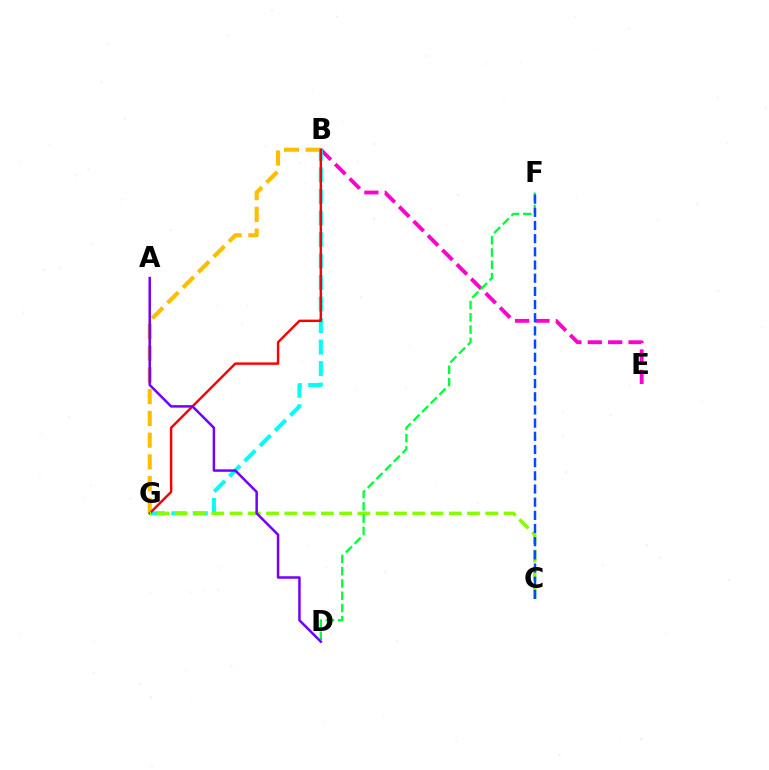{('B', 'G'): [{'color': '#ffbd00', 'line_style': 'dashed', 'thickness': 2.95}, {'color': '#00fff6', 'line_style': 'dashed', 'thickness': 2.92}, {'color': '#ff0000', 'line_style': 'solid', 'thickness': 1.75}], ('B', 'E'): [{'color': '#ff00cf', 'line_style': 'dashed', 'thickness': 2.77}], ('C', 'G'): [{'color': '#84ff00', 'line_style': 'dashed', 'thickness': 2.48}], ('D', 'F'): [{'color': '#00ff39', 'line_style': 'dashed', 'thickness': 1.67}], ('C', 'F'): [{'color': '#004bff', 'line_style': 'dashed', 'thickness': 1.79}], ('A', 'D'): [{'color': '#7200ff', 'line_style': 'solid', 'thickness': 1.8}]}